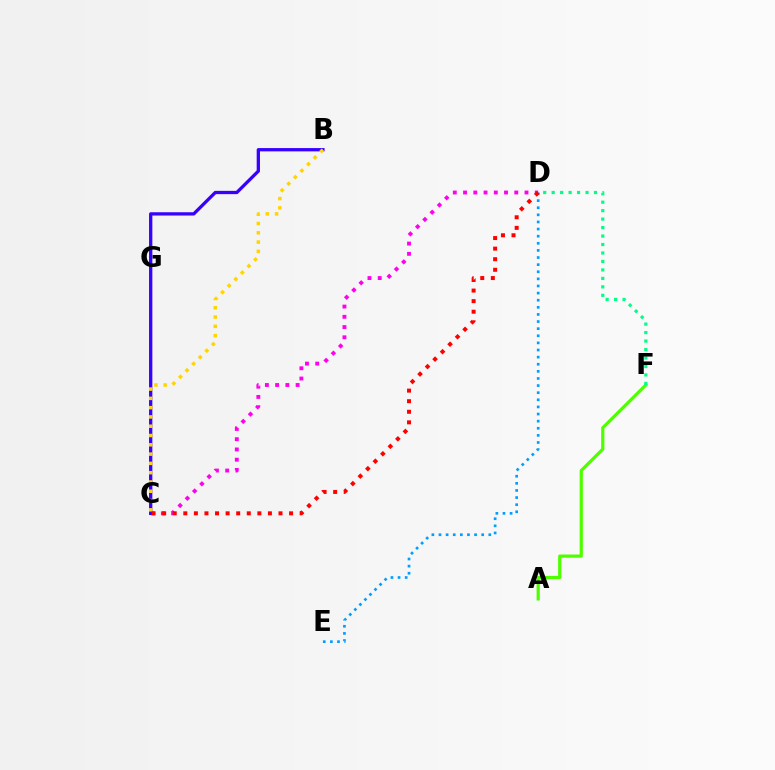{('C', 'D'): [{'color': '#ff00ed', 'line_style': 'dotted', 'thickness': 2.78}, {'color': '#ff0000', 'line_style': 'dotted', 'thickness': 2.87}], ('A', 'F'): [{'color': '#4fff00', 'line_style': 'solid', 'thickness': 2.31}], ('D', 'E'): [{'color': '#009eff', 'line_style': 'dotted', 'thickness': 1.93}], ('B', 'C'): [{'color': '#3700ff', 'line_style': 'solid', 'thickness': 2.37}, {'color': '#ffd500', 'line_style': 'dotted', 'thickness': 2.52}], ('D', 'F'): [{'color': '#00ff86', 'line_style': 'dotted', 'thickness': 2.3}]}